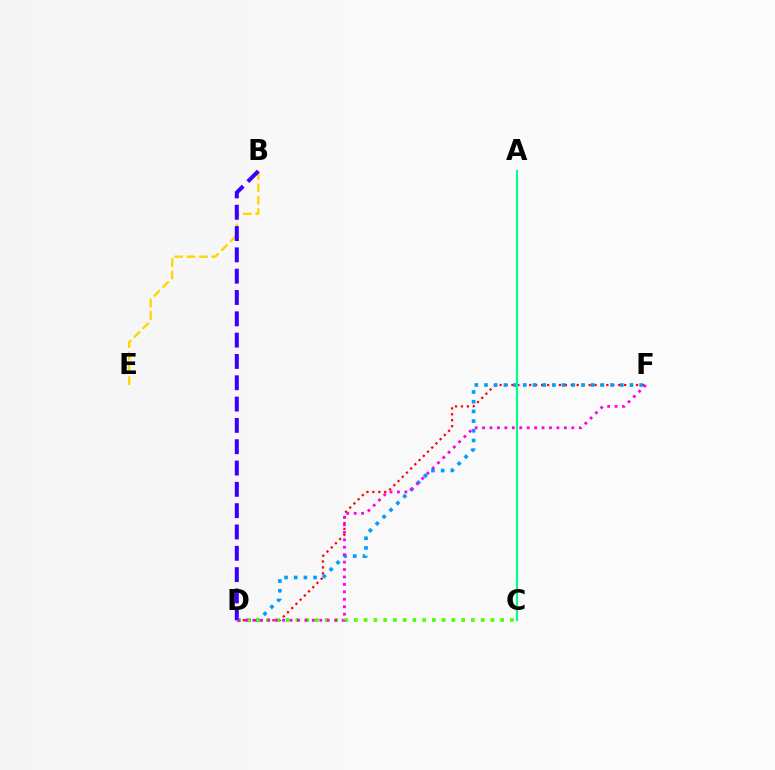{('D', 'F'): [{'color': '#ff0000', 'line_style': 'dotted', 'thickness': 1.61}, {'color': '#009eff', 'line_style': 'dotted', 'thickness': 2.63}, {'color': '#ff00ed', 'line_style': 'dotted', 'thickness': 2.02}], ('A', 'C'): [{'color': '#00ff86', 'line_style': 'solid', 'thickness': 1.56}], ('B', 'E'): [{'color': '#ffd500', 'line_style': 'dashed', 'thickness': 1.68}], ('C', 'D'): [{'color': '#4fff00', 'line_style': 'dotted', 'thickness': 2.65}], ('B', 'D'): [{'color': '#3700ff', 'line_style': 'dashed', 'thickness': 2.9}]}